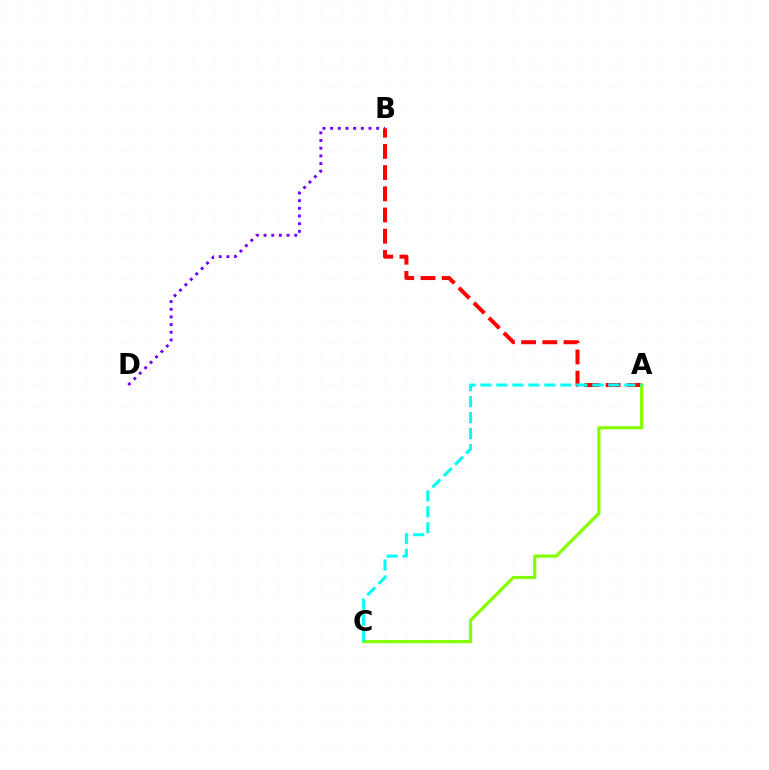{('B', 'D'): [{'color': '#7200ff', 'line_style': 'dotted', 'thickness': 2.08}], ('A', 'B'): [{'color': '#ff0000', 'line_style': 'dashed', 'thickness': 2.88}], ('A', 'C'): [{'color': '#84ff00', 'line_style': 'solid', 'thickness': 2.3}, {'color': '#00fff6', 'line_style': 'dashed', 'thickness': 2.17}]}